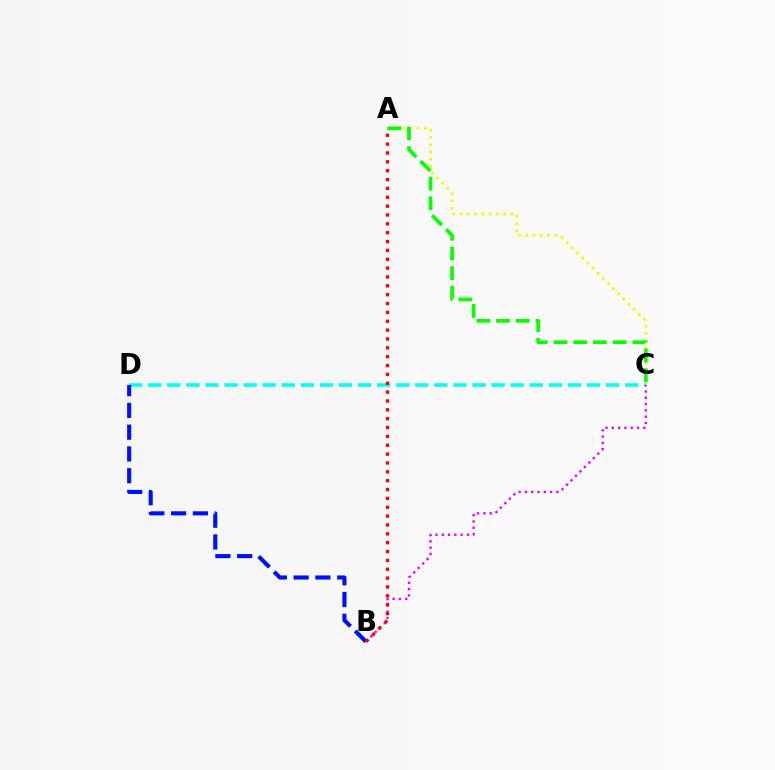{('A', 'C'): [{'color': '#fcf500', 'line_style': 'dotted', 'thickness': 1.97}, {'color': '#08ff00', 'line_style': 'dashed', 'thickness': 2.68}], ('C', 'D'): [{'color': '#00fff6', 'line_style': 'dashed', 'thickness': 2.59}], ('B', 'C'): [{'color': '#ee00ff', 'line_style': 'dotted', 'thickness': 1.71}], ('B', 'D'): [{'color': '#0010ff', 'line_style': 'dashed', 'thickness': 2.96}], ('A', 'B'): [{'color': '#ff0000', 'line_style': 'dotted', 'thickness': 2.41}]}